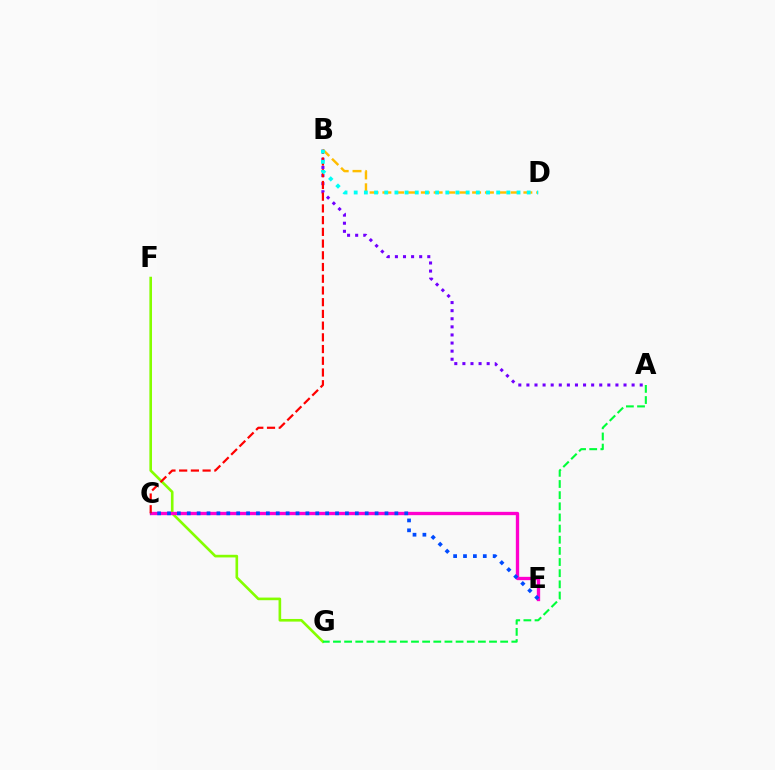{('A', 'B'): [{'color': '#7200ff', 'line_style': 'dotted', 'thickness': 2.2}], ('F', 'G'): [{'color': '#84ff00', 'line_style': 'solid', 'thickness': 1.9}], ('B', 'D'): [{'color': '#ffbd00', 'line_style': 'dashed', 'thickness': 1.74}, {'color': '#00fff6', 'line_style': 'dotted', 'thickness': 2.77}], ('C', 'E'): [{'color': '#ff00cf', 'line_style': 'solid', 'thickness': 2.39}, {'color': '#004bff', 'line_style': 'dotted', 'thickness': 2.69}], ('B', 'C'): [{'color': '#ff0000', 'line_style': 'dashed', 'thickness': 1.59}], ('A', 'G'): [{'color': '#00ff39', 'line_style': 'dashed', 'thickness': 1.51}]}